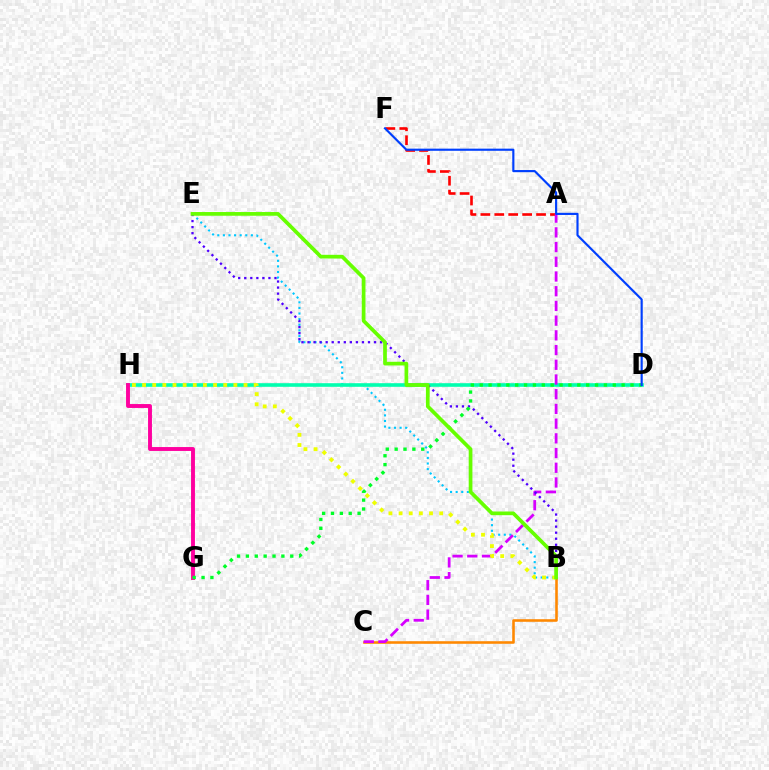{('B', 'C'): [{'color': '#ff8800', 'line_style': 'solid', 'thickness': 1.85}], ('B', 'E'): [{'color': '#00c7ff', 'line_style': 'dotted', 'thickness': 1.52}, {'color': '#4f00ff', 'line_style': 'dotted', 'thickness': 1.64}, {'color': '#66ff00', 'line_style': 'solid', 'thickness': 2.67}], ('D', 'H'): [{'color': '#00ffaf', 'line_style': 'solid', 'thickness': 2.6}], ('A', 'F'): [{'color': '#ff0000', 'line_style': 'dashed', 'thickness': 1.89}], ('A', 'C'): [{'color': '#d600ff', 'line_style': 'dashed', 'thickness': 2.0}], ('B', 'H'): [{'color': '#eeff00', 'line_style': 'dotted', 'thickness': 2.76}], ('G', 'H'): [{'color': '#ff00a0', 'line_style': 'solid', 'thickness': 2.81}], ('D', 'G'): [{'color': '#00ff27', 'line_style': 'dotted', 'thickness': 2.41}], ('D', 'F'): [{'color': '#003fff', 'line_style': 'solid', 'thickness': 1.55}]}